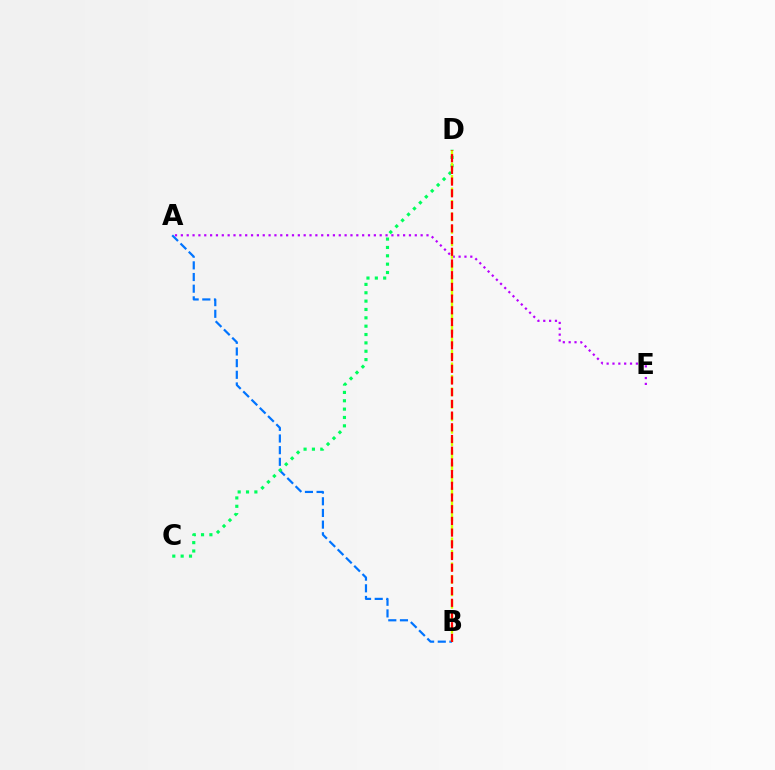{('A', 'E'): [{'color': '#b900ff', 'line_style': 'dotted', 'thickness': 1.59}], ('A', 'B'): [{'color': '#0074ff', 'line_style': 'dashed', 'thickness': 1.58}], ('C', 'D'): [{'color': '#00ff5c', 'line_style': 'dotted', 'thickness': 2.27}], ('B', 'D'): [{'color': '#d1ff00', 'line_style': 'dashed', 'thickness': 1.7}, {'color': '#ff0000', 'line_style': 'dashed', 'thickness': 1.59}]}